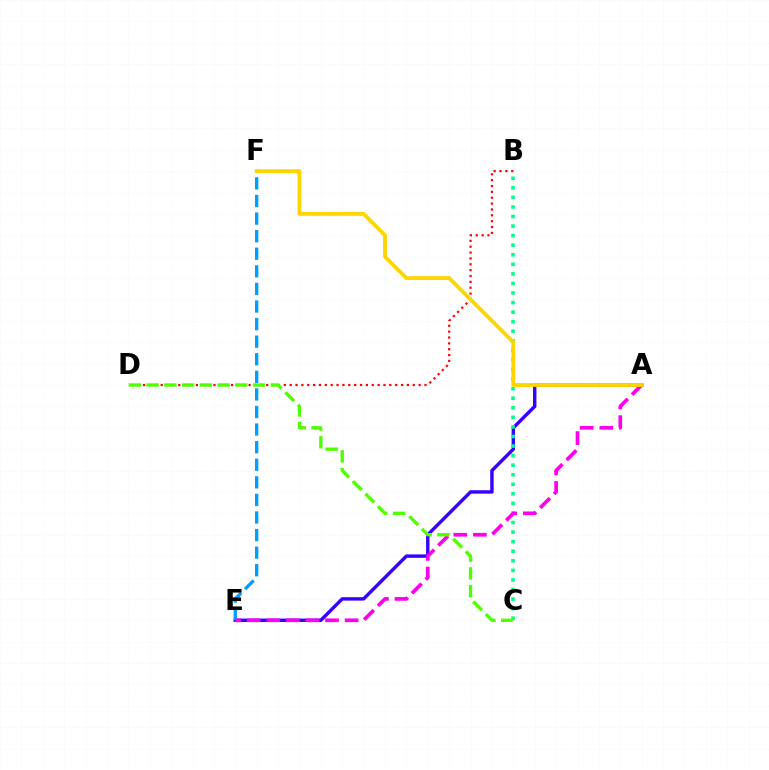{('A', 'E'): [{'color': '#3700ff', 'line_style': 'solid', 'thickness': 2.46}, {'color': '#ff00ed', 'line_style': 'dashed', 'thickness': 2.66}], ('B', 'D'): [{'color': '#ff0000', 'line_style': 'dotted', 'thickness': 1.59}], ('E', 'F'): [{'color': '#009eff', 'line_style': 'dashed', 'thickness': 2.39}], ('B', 'C'): [{'color': '#00ff86', 'line_style': 'dotted', 'thickness': 2.6}], ('C', 'D'): [{'color': '#4fff00', 'line_style': 'dashed', 'thickness': 2.41}], ('A', 'F'): [{'color': '#ffd500', 'line_style': 'solid', 'thickness': 2.76}]}